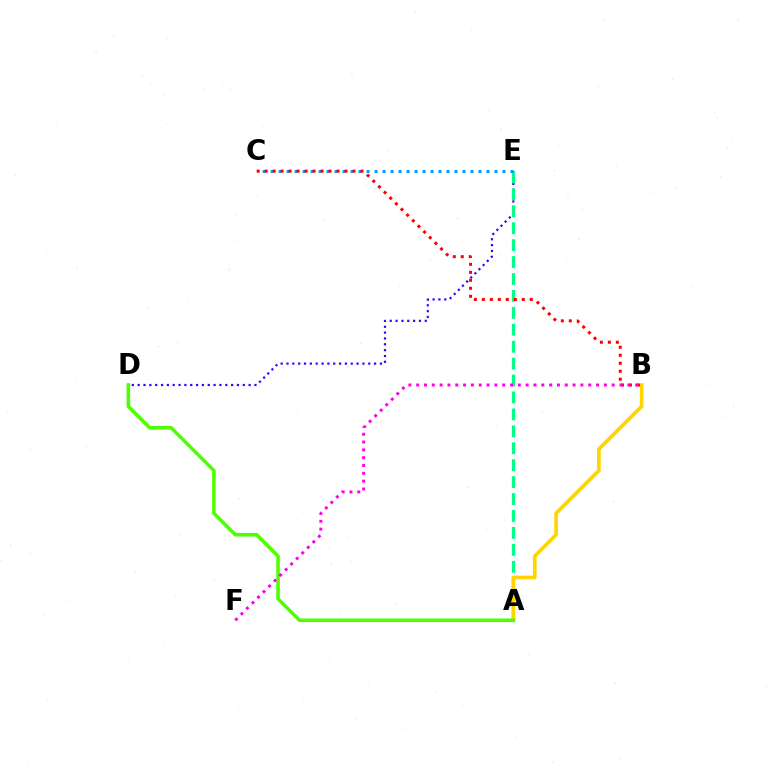{('D', 'E'): [{'color': '#3700ff', 'line_style': 'dotted', 'thickness': 1.59}], ('A', 'E'): [{'color': '#00ff86', 'line_style': 'dashed', 'thickness': 2.3}], ('C', 'E'): [{'color': '#009eff', 'line_style': 'dotted', 'thickness': 2.17}], ('A', 'B'): [{'color': '#ffd500', 'line_style': 'solid', 'thickness': 2.64}], ('B', 'C'): [{'color': '#ff0000', 'line_style': 'dotted', 'thickness': 2.17}], ('A', 'D'): [{'color': '#4fff00', 'line_style': 'solid', 'thickness': 2.56}], ('B', 'F'): [{'color': '#ff00ed', 'line_style': 'dotted', 'thickness': 2.12}]}